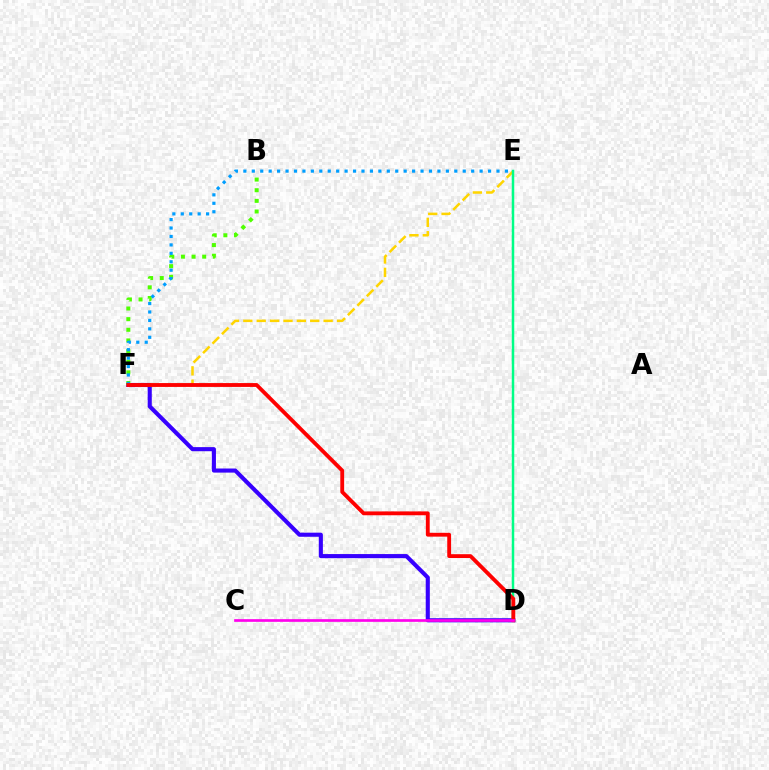{('D', 'F'): [{'color': '#3700ff', 'line_style': 'solid', 'thickness': 2.95}, {'color': '#ff0000', 'line_style': 'solid', 'thickness': 2.77}], ('B', 'F'): [{'color': '#4fff00', 'line_style': 'dotted', 'thickness': 2.89}], ('E', 'F'): [{'color': '#ffd500', 'line_style': 'dashed', 'thickness': 1.82}, {'color': '#009eff', 'line_style': 'dotted', 'thickness': 2.29}], ('D', 'E'): [{'color': '#00ff86', 'line_style': 'solid', 'thickness': 1.79}], ('C', 'D'): [{'color': '#ff00ed', 'line_style': 'solid', 'thickness': 1.93}]}